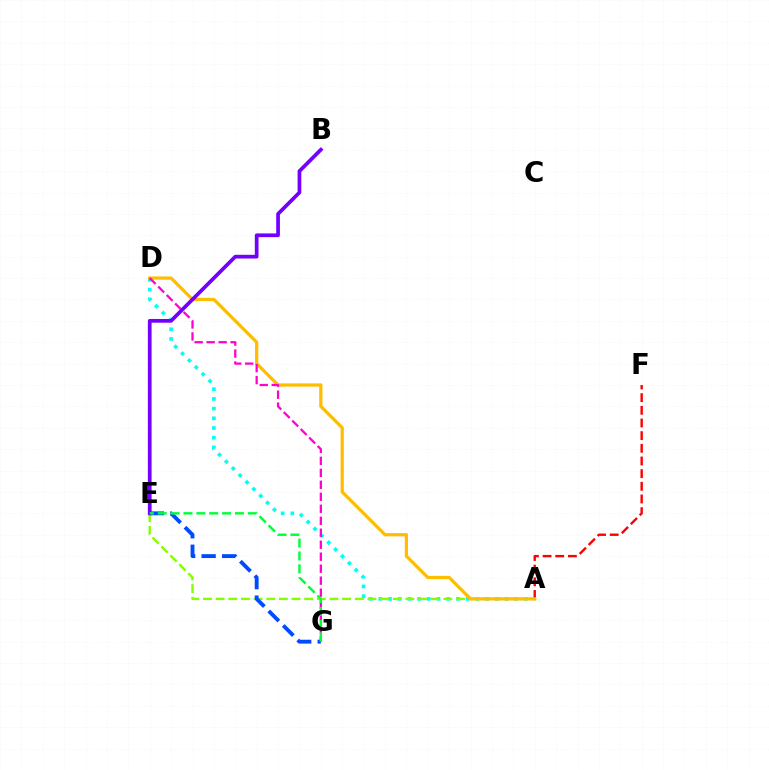{('A', 'D'): [{'color': '#00fff6', 'line_style': 'dotted', 'thickness': 2.64}, {'color': '#ffbd00', 'line_style': 'solid', 'thickness': 2.34}], ('A', 'F'): [{'color': '#ff0000', 'line_style': 'dashed', 'thickness': 1.72}], ('A', 'E'): [{'color': '#84ff00', 'line_style': 'dashed', 'thickness': 1.72}], ('D', 'G'): [{'color': '#ff00cf', 'line_style': 'dashed', 'thickness': 1.63}], ('E', 'G'): [{'color': '#004bff', 'line_style': 'dashed', 'thickness': 2.79}, {'color': '#00ff39', 'line_style': 'dashed', 'thickness': 1.75}], ('B', 'E'): [{'color': '#7200ff', 'line_style': 'solid', 'thickness': 2.68}]}